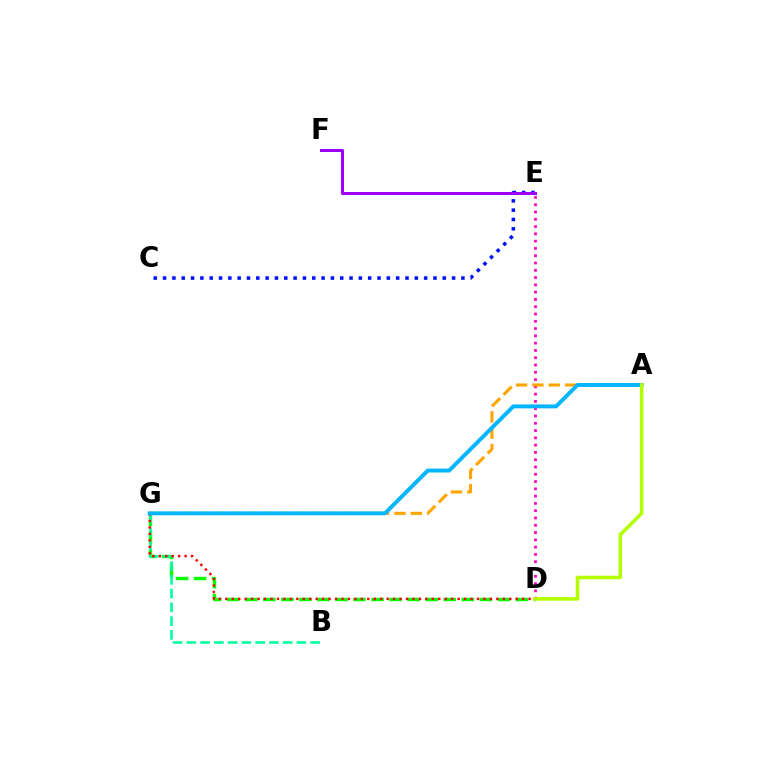{('D', 'G'): [{'color': '#08ff00', 'line_style': 'dashed', 'thickness': 2.45}, {'color': '#ff0000', 'line_style': 'dotted', 'thickness': 1.75}], ('B', 'G'): [{'color': '#00ff9d', 'line_style': 'dashed', 'thickness': 1.87}], ('D', 'E'): [{'color': '#ff00bd', 'line_style': 'dotted', 'thickness': 1.98}], ('C', 'E'): [{'color': '#0010ff', 'line_style': 'dotted', 'thickness': 2.53}], ('A', 'G'): [{'color': '#ffa500', 'line_style': 'dashed', 'thickness': 2.22}, {'color': '#00b5ff', 'line_style': 'solid', 'thickness': 2.82}], ('A', 'D'): [{'color': '#b3ff00', 'line_style': 'solid', 'thickness': 2.58}], ('E', 'F'): [{'color': '#9b00ff', 'line_style': 'solid', 'thickness': 2.15}]}